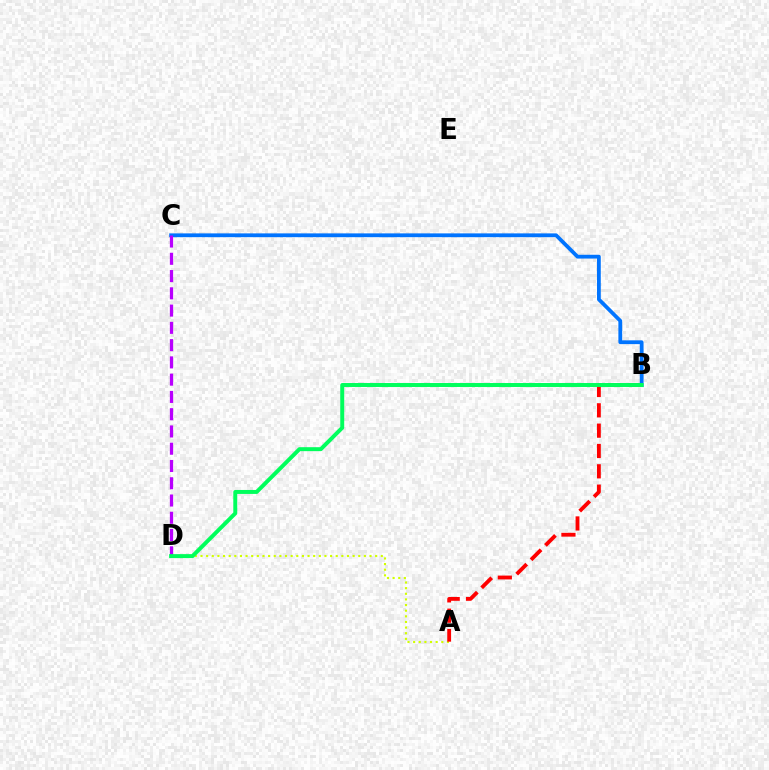{('A', 'D'): [{'color': '#d1ff00', 'line_style': 'dotted', 'thickness': 1.53}], ('B', 'C'): [{'color': '#0074ff', 'line_style': 'solid', 'thickness': 2.73}], ('C', 'D'): [{'color': '#b900ff', 'line_style': 'dashed', 'thickness': 2.35}], ('A', 'B'): [{'color': '#ff0000', 'line_style': 'dashed', 'thickness': 2.76}], ('B', 'D'): [{'color': '#00ff5c', 'line_style': 'solid', 'thickness': 2.85}]}